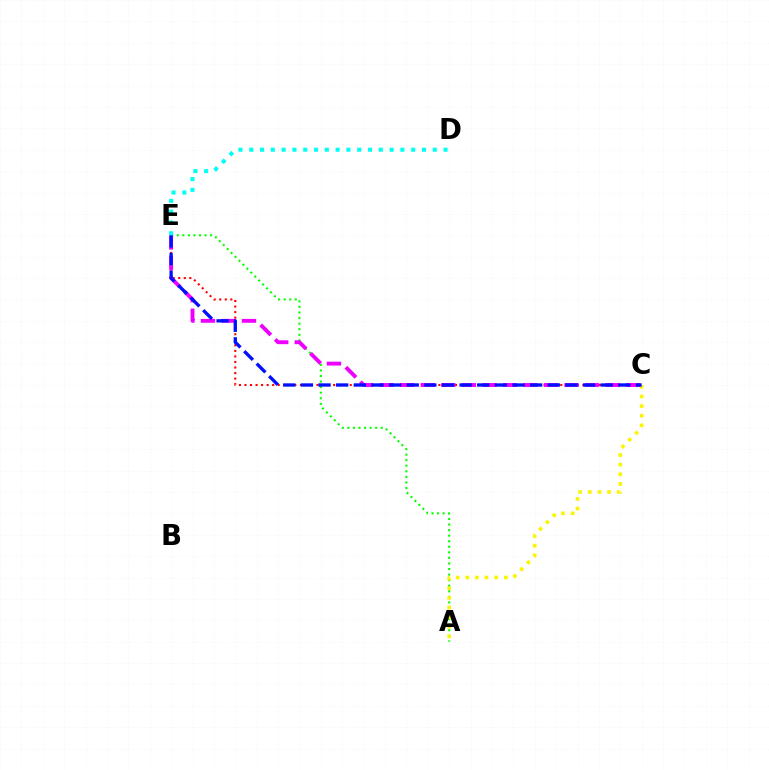{('A', 'E'): [{'color': '#08ff00', 'line_style': 'dotted', 'thickness': 1.51}], ('C', 'E'): [{'color': '#ff0000', 'line_style': 'dotted', 'thickness': 1.51}, {'color': '#ee00ff', 'line_style': 'dashed', 'thickness': 2.79}, {'color': '#0010ff', 'line_style': 'dashed', 'thickness': 2.4}], ('A', 'C'): [{'color': '#fcf500', 'line_style': 'dotted', 'thickness': 2.62}], ('D', 'E'): [{'color': '#00fff6', 'line_style': 'dotted', 'thickness': 2.93}]}